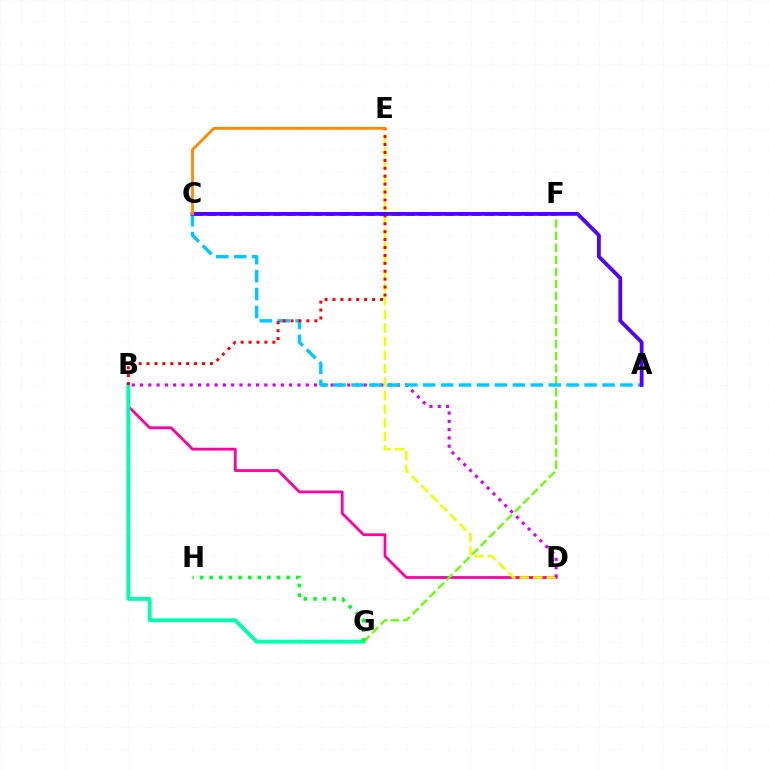{('C', 'F'): [{'color': '#003fff', 'line_style': 'dashed', 'thickness': 1.8}], ('B', 'D'): [{'color': '#ff00a0', 'line_style': 'solid', 'thickness': 2.0}, {'color': '#d600ff', 'line_style': 'dotted', 'thickness': 2.25}], ('D', 'E'): [{'color': '#eeff00', 'line_style': 'dashed', 'thickness': 1.84}], ('B', 'G'): [{'color': '#00ffaf', 'line_style': 'solid', 'thickness': 2.78}], ('F', 'G'): [{'color': '#66ff00', 'line_style': 'dashed', 'thickness': 1.64}], ('A', 'C'): [{'color': '#00c7ff', 'line_style': 'dashed', 'thickness': 2.44}, {'color': '#4f00ff', 'line_style': 'solid', 'thickness': 2.73}], ('B', 'E'): [{'color': '#ff0000', 'line_style': 'dotted', 'thickness': 2.15}], ('G', 'H'): [{'color': '#00ff27', 'line_style': 'dotted', 'thickness': 2.62}], ('C', 'E'): [{'color': '#ff8800', 'line_style': 'solid', 'thickness': 1.99}]}